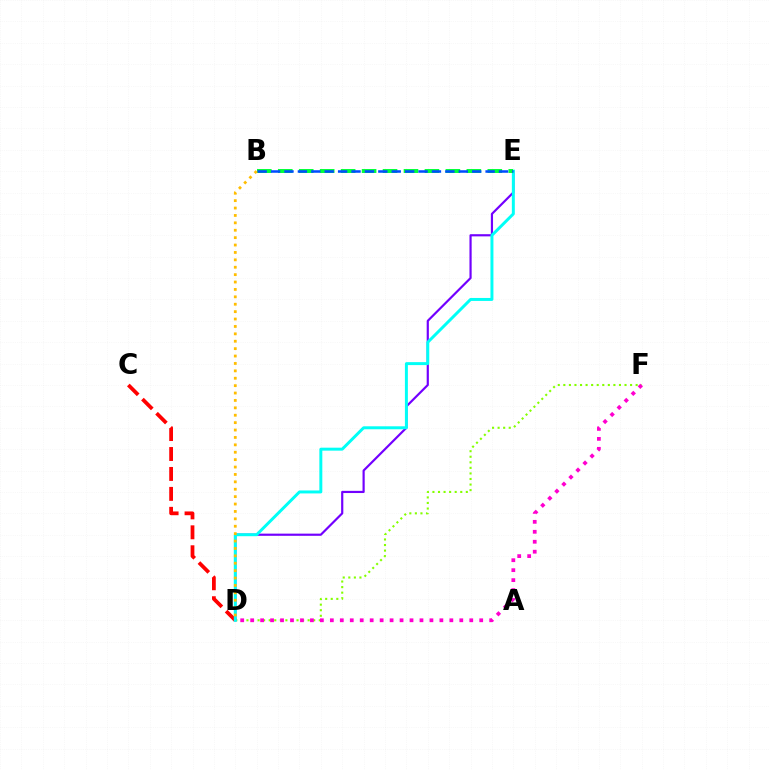{('D', 'F'): [{'color': '#84ff00', 'line_style': 'dotted', 'thickness': 1.51}, {'color': '#ff00cf', 'line_style': 'dotted', 'thickness': 2.71}], ('D', 'E'): [{'color': '#7200ff', 'line_style': 'solid', 'thickness': 1.57}, {'color': '#00fff6', 'line_style': 'solid', 'thickness': 2.14}], ('C', 'D'): [{'color': '#ff0000', 'line_style': 'dashed', 'thickness': 2.71}], ('B', 'E'): [{'color': '#00ff39', 'line_style': 'dashed', 'thickness': 2.85}, {'color': '#004bff', 'line_style': 'dashed', 'thickness': 1.82}], ('B', 'D'): [{'color': '#ffbd00', 'line_style': 'dotted', 'thickness': 2.01}]}